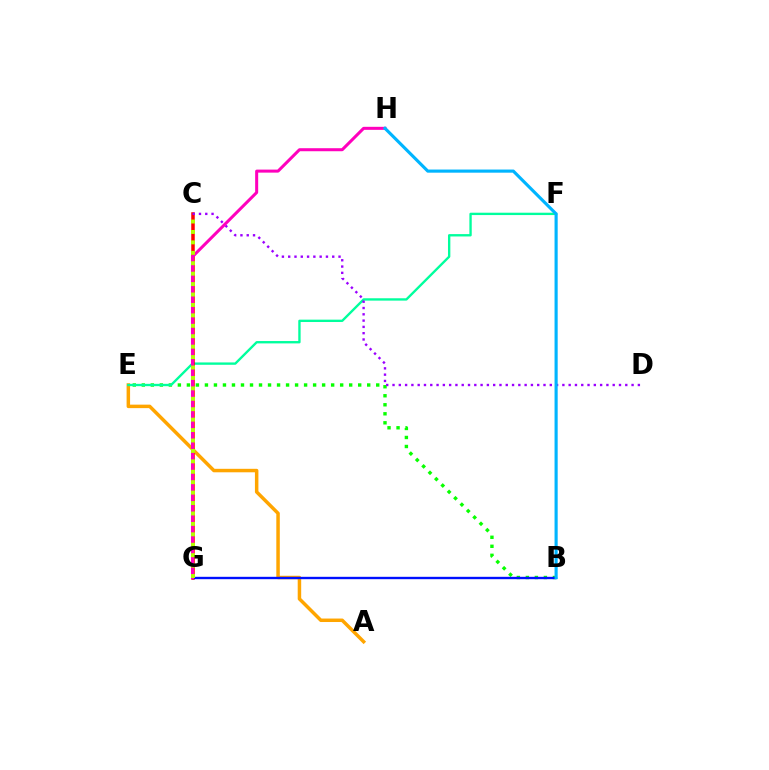{('A', 'E'): [{'color': '#ffa500', 'line_style': 'solid', 'thickness': 2.51}], ('B', 'E'): [{'color': '#08ff00', 'line_style': 'dotted', 'thickness': 2.45}], ('E', 'F'): [{'color': '#00ff9d', 'line_style': 'solid', 'thickness': 1.7}], ('C', 'G'): [{'color': '#ff0000', 'line_style': 'solid', 'thickness': 2.52}, {'color': '#b3ff00', 'line_style': 'dotted', 'thickness': 2.83}], ('C', 'D'): [{'color': '#9b00ff', 'line_style': 'dotted', 'thickness': 1.71}], ('B', 'G'): [{'color': '#0010ff', 'line_style': 'solid', 'thickness': 1.7}], ('G', 'H'): [{'color': '#ff00bd', 'line_style': 'solid', 'thickness': 2.18}], ('B', 'H'): [{'color': '#00b5ff', 'line_style': 'solid', 'thickness': 2.26}]}